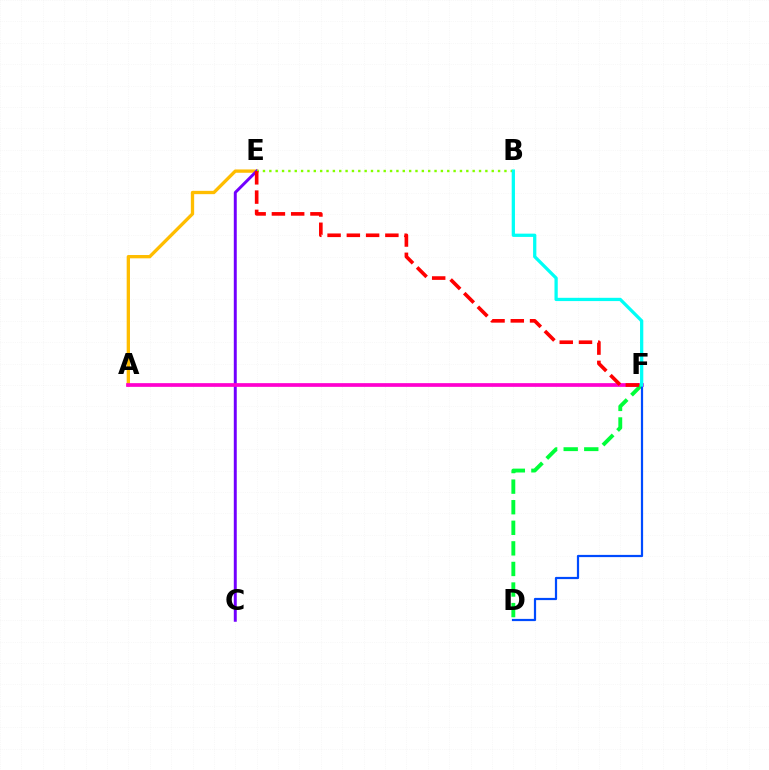{('A', 'E'): [{'color': '#ffbd00', 'line_style': 'solid', 'thickness': 2.39}], ('C', 'E'): [{'color': '#7200ff', 'line_style': 'solid', 'thickness': 2.13}], ('A', 'F'): [{'color': '#ff00cf', 'line_style': 'solid', 'thickness': 2.67}], ('B', 'E'): [{'color': '#84ff00', 'line_style': 'dotted', 'thickness': 1.73}], ('D', 'F'): [{'color': '#00ff39', 'line_style': 'dashed', 'thickness': 2.8}, {'color': '#004bff', 'line_style': 'solid', 'thickness': 1.59}], ('E', 'F'): [{'color': '#ff0000', 'line_style': 'dashed', 'thickness': 2.62}], ('B', 'F'): [{'color': '#00fff6', 'line_style': 'solid', 'thickness': 2.35}]}